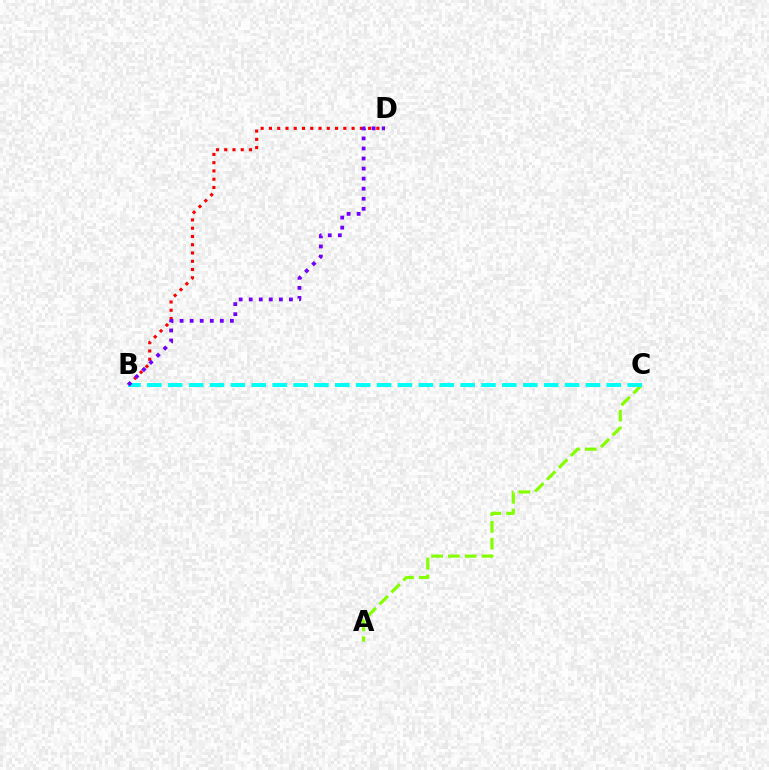{('A', 'C'): [{'color': '#84ff00', 'line_style': 'dashed', 'thickness': 2.29}], ('B', 'D'): [{'color': '#ff0000', 'line_style': 'dotted', 'thickness': 2.25}, {'color': '#7200ff', 'line_style': 'dotted', 'thickness': 2.73}], ('B', 'C'): [{'color': '#00fff6', 'line_style': 'dashed', 'thickness': 2.84}]}